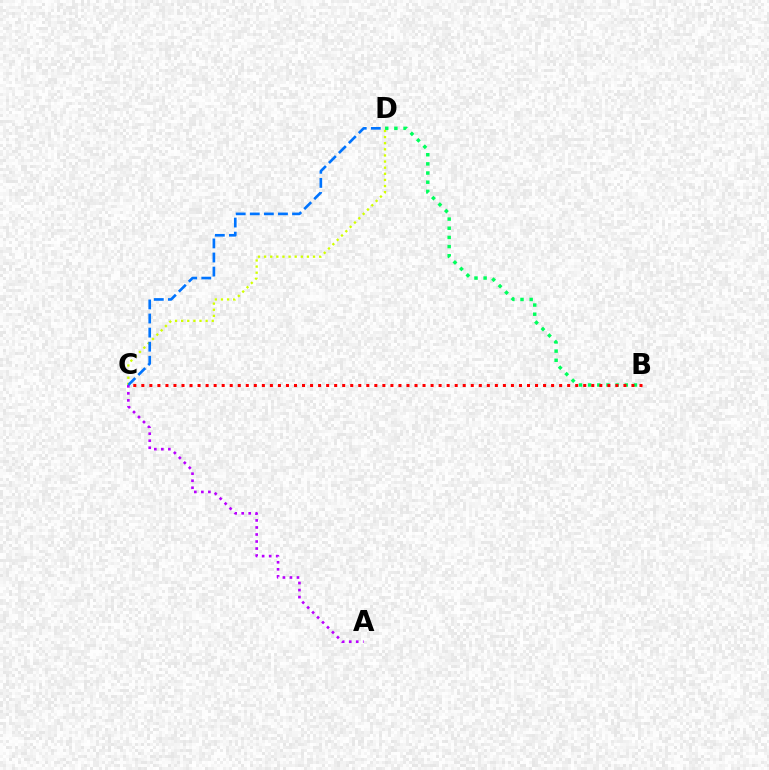{('B', 'D'): [{'color': '#00ff5c', 'line_style': 'dotted', 'thickness': 2.49}], ('A', 'C'): [{'color': '#b900ff', 'line_style': 'dotted', 'thickness': 1.91}], ('B', 'C'): [{'color': '#ff0000', 'line_style': 'dotted', 'thickness': 2.18}], ('C', 'D'): [{'color': '#d1ff00', 'line_style': 'dotted', 'thickness': 1.66}, {'color': '#0074ff', 'line_style': 'dashed', 'thickness': 1.91}]}